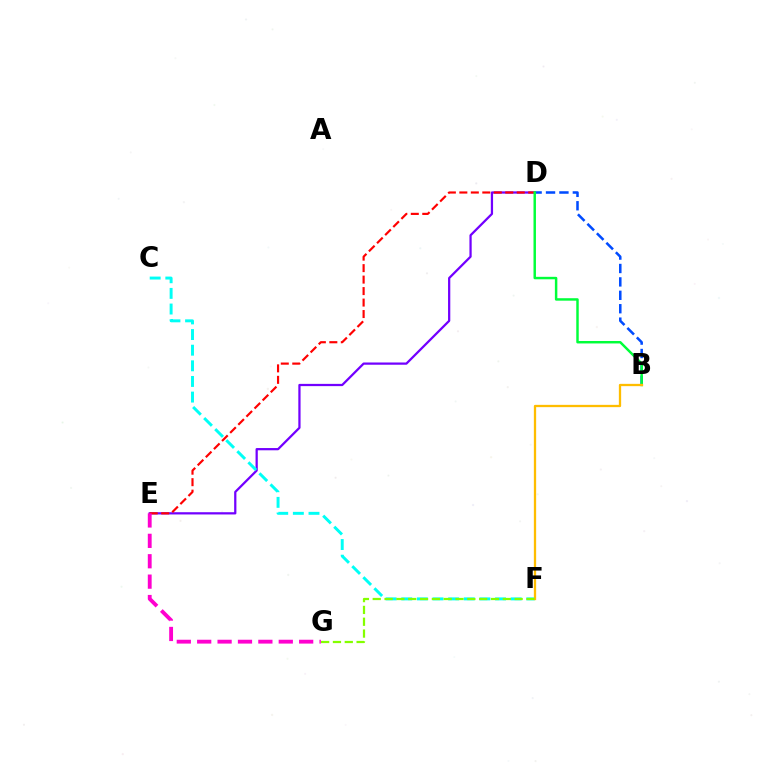{('D', 'E'): [{'color': '#7200ff', 'line_style': 'solid', 'thickness': 1.62}, {'color': '#ff0000', 'line_style': 'dashed', 'thickness': 1.56}], ('C', 'F'): [{'color': '#00fff6', 'line_style': 'dashed', 'thickness': 2.12}], ('B', 'D'): [{'color': '#004bff', 'line_style': 'dashed', 'thickness': 1.82}, {'color': '#00ff39', 'line_style': 'solid', 'thickness': 1.77}], ('E', 'G'): [{'color': '#ff00cf', 'line_style': 'dashed', 'thickness': 2.77}], ('B', 'F'): [{'color': '#ffbd00', 'line_style': 'solid', 'thickness': 1.66}], ('F', 'G'): [{'color': '#84ff00', 'line_style': 'dashed', 'thickness': 1.61}]}